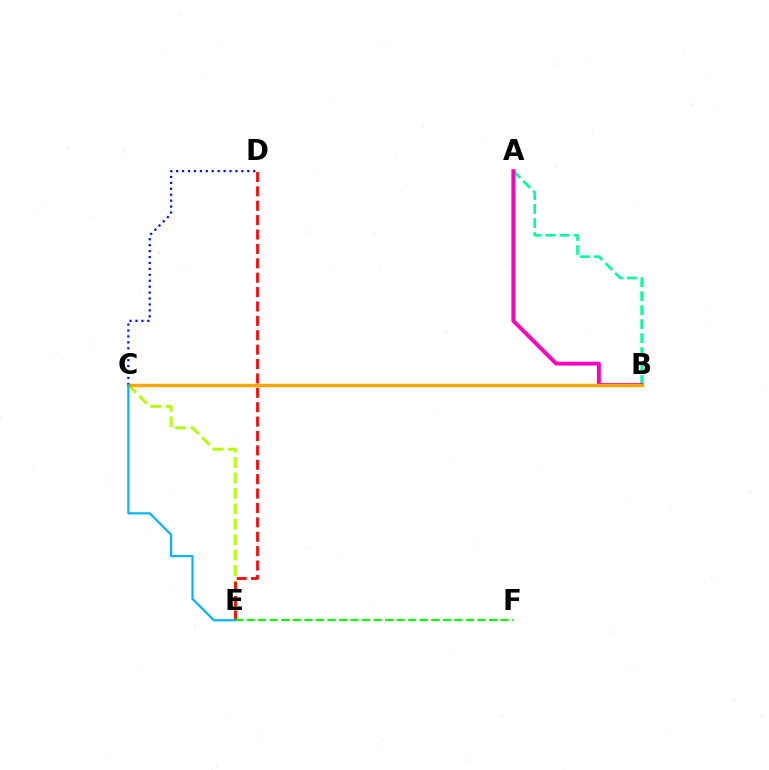{('C', 'E'): [{'color': '#b3ff00', 'line_style': 'dashed', 'thickness': 2.09}, {'color': '#00b5ff', 'line_style': 'solid', 'thickness': 1.57}], ('A', 'B'): [{'color': '#00ff9d', 'line_style': 'dashed', 'thickness': 1.9}, {'color': '#ff00bd', 'line_style': 'solid', 'thickness': 2.79}], ('D', 'E'): [{'color': '#ff0000', 'line_style': 'dashed', 'thickness': 1.96}], ('B', 'C'): [{'color': '#9b00ff', 'line_style': 'dashed', 'thickness': 1.95}, {'color': '#ffa500', 'line_style': 'solid', 'thickness': 2.45}], ('E', 'F'): [{'color': '#08ff00', 'line_style': 'dashed', 'thickness': 1.57}], ('C', 'D'): [{'color': '#0010ff', 'line_style': 'dotted', 'thickness': 1.61}]}